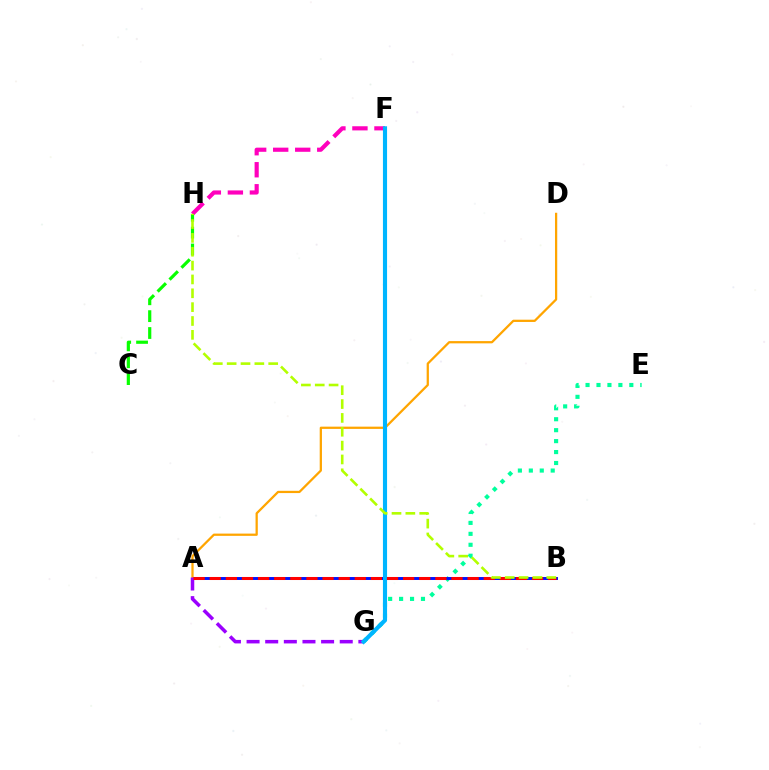{('E', 'G'): [{'color': '#00ff9d', 'line_style': 'dotted', 'thickness': 2.97}], ('F', 'H'): [{'color': '#ff00bd', 'line_style': 'dashed', 'thickness': 2.99}], ('A', 'B'): [{'color': '#0010ff', 'line_style': 'solid', 'thickness': 2.11}, {'color': '#ff0000', 'line_style': 'dashed', 'thickness': 2.19}], ('A', 'D'): [{'color': '#ffa500', 'line_style': 'solid', 'thickness': 1.62}], ('A', 'G'): [{'color': '#9b00ff', 'line_style': 'dashed', 'thickness': 2.53}], ('F', 'G'): [{'color': '#00b5ff', 'line_style': 'solid', 'thickness': 2.97}], ('C', 'H'): [{'color': '#08ff00', 'line_style': 'dashed', 'thickness': 2.29}], ('B', 'H'): [{'color': '#b3ff00', 'line_style': 'dashed', 'thickness': 1.88}]}